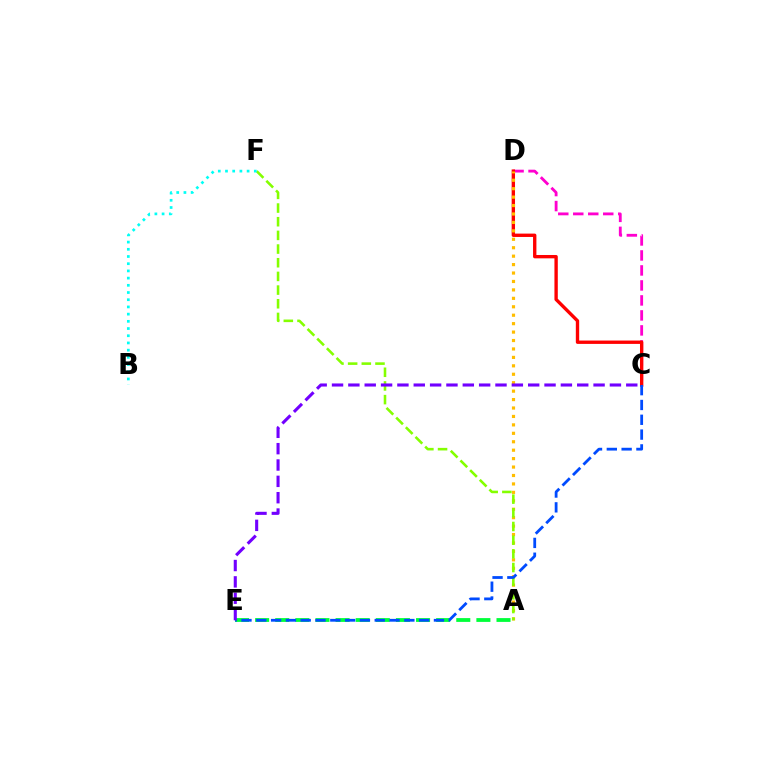{('C', 'D'): [{'color': '#ff00cf', 'line_style': 'dashed', 'thickness': 2.04}, {'color': '#ff0000', 'line_style': 'solid', 'thickness': 2.42}], ('A', 'D'): [{'color': '#ffbd00', 'line_style': 'dotted', 'thickness': 2.29}], ('A', 'E'): [{'color': '#00ff39', 'line_style': 'dashed', 'thickness': 2.73}], ('A', 'F'): [{'color': '#84ff00', 'line_style': 'dashed', 'thickness': 1.86}], ('C', 'E'): [{'color': '#004bff', 'line_style': 'dashed', 'thickness': 2.01}, {'color': '#7200ff', 'line_style': 'dashed', 'thickness': 2.22}], ('B', 'F'): [{'color': '#00fff6', 'line_style': 'dotted', 'thickness': 1.96}]}